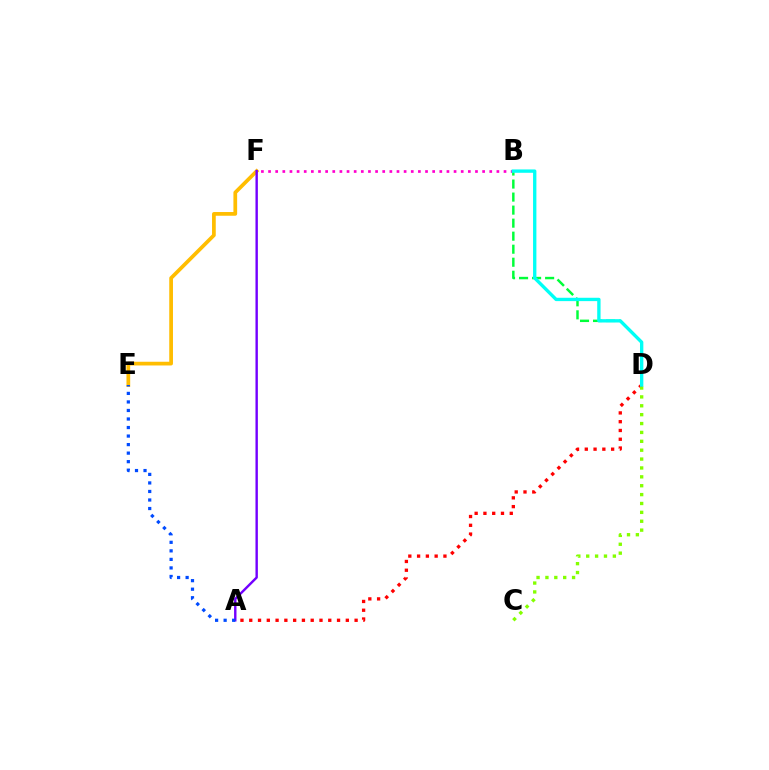{('B', 'F'): [{'color': '#ff00cf', 'line_style': 'dotted', 'thickness': 1.94}], ('B', 'D'): [{'color': '#00ff39', 'line_style': 'dashed', 'thickness': 1.77}, {'color': '#00fff6', 'line_style': 'solid', 'thickness': 2.41}], ('E', 'F'): [{'color': '#ffbd00', 'line_style': 'solid', 'thickness': 2.68}], ('A', 'F'): [{'color': '#7200ff', 'line_style': 'solid', 'thickness': 1.73}], ('A', 'D'): [{'color': '#ff0000', 'line_style': 'dotted', 'thickness': 2.39}], ('C', 'D'): [{'color': '#84ff00', 'line_style': 'dotted', 'thickness': 2.41}], ('A', 'E'): [{'color': '#004bff', 'line_style': 'dotted', 'thickness': 2.32}]}